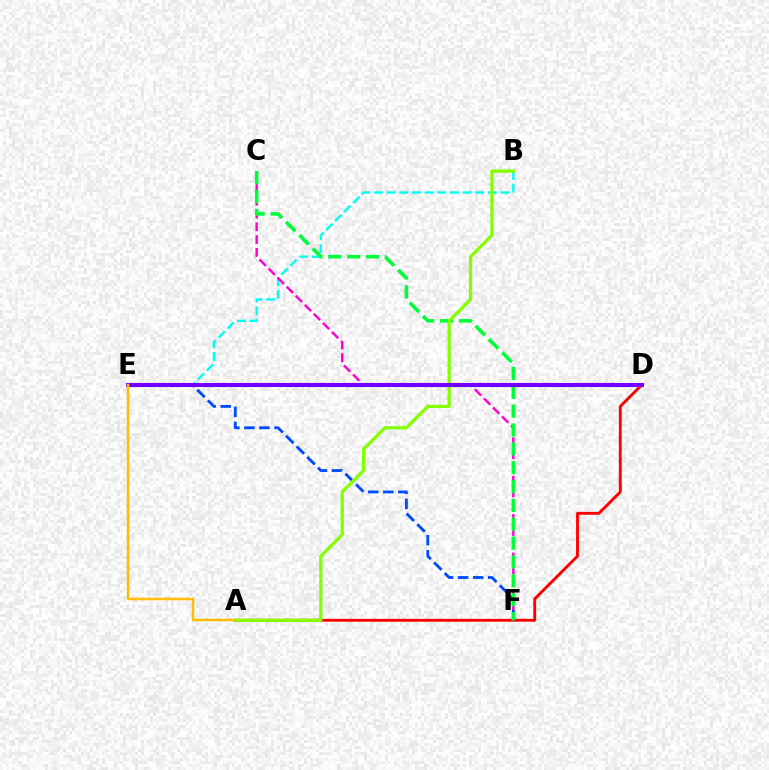{('B', 'E'): [{'color': '#00fff6', 'line_style': 'dashed', 'thickness': 1.72}], ('A', 'D'): [{'color': '#ff0000', 'line_style': 'solid', 'thickness': 2.06}], ('C', 'F'): [{'color': '#ff00cf', 'line_style': 'dashed', 'thickness': 1.74}, {'color': '#00ff39', 'line_style': 'dashed', 'thickness': 2.56}], ('E', 'F'): [{'color': '#004bff', 'line_style': 'dashed', 'thickness': 2.04}], ('A', 'B'): [{'color': '#84ff00', 'line_style': 'solid', 'thickness': 2.34}], ('D', 'E'): [{'color': '#7200ff', 'line_style': 'solid', 'thickness': 2.94}], ('A', 'E'): [{'color': '#ffbd00', 'line_style': 'solid', 'thickness': 1.8}]}